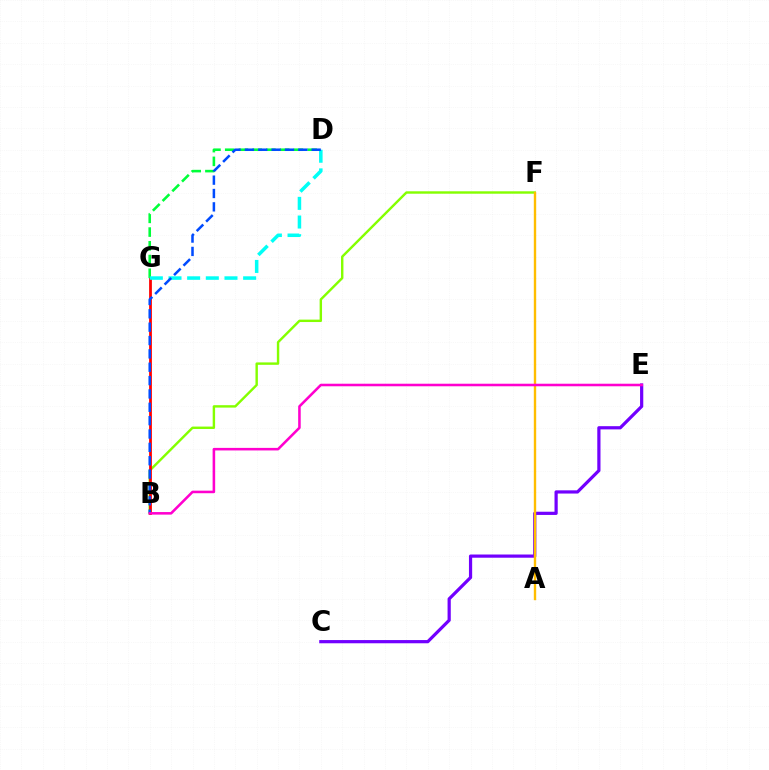{('B', 'F'): [{'color': '#84ff00', 'line_style': 'solid', 'thickness': 1.74}], ('B', 'G'): [{'color': '#ff0000', 'line_style': 'solid', 'thickness': 2.0}], ('D', 'G'): [{'color': '#00ff39', 'line_style': 'dashed', 'thickness': 1.87}, {'color': '#00fff6', 'line_style': 'dashed', 'thickness': 2.54}], ('C', 'E'): [{'color': '#7200ff', 'line_style': 'solid', 'thickness': 2.31}], ('A', 'F'): [{'color': '#ffbd00', 'line_style': 'solid', 'thickness': 1.71}], ('B', 'D'): [{'color': '#004bff', 'line_style': 'dashed', 'thickness': 1.81}], ('B', 'E'): [{'color': '#ff00cf', 'line_style': 'solid', 'thickness': 1.84}]}